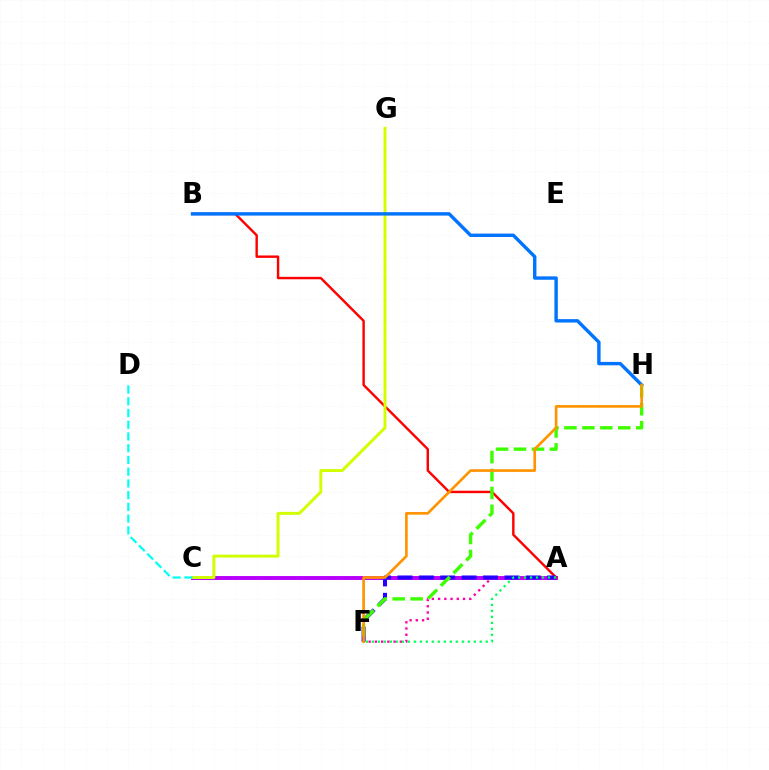{('A', 'C'): [{'color': '#b900ff', 'line_style': 'solid', 'thickness': 2.83}], ('A', 'B'): [{'color': '#ff0000', 'line_style': 'solid', 'thickness': 1.75}], ('A', 'F'): [{'color': '#ff00ac', 'line_style': 'dotted', 'thickness': 1.69}, {'color': '#2500ff', 'line_style': 'dashed', 'thickness': 2.9}, {'color': '#00ff5c', 'line_style': 'dotted', 'thickness': 1.63}], ('C', 'G'): [{'color': '#d1ff00', 'line_style': 'solid', 'thickness': 2.13}], ('B', 'H'): [{'color': '#0074ff', 'line_style': 'solid', 'thickness': 2.45}], ('C', 'D'): [{'color': '#00fff6', 'line_style': 'dashed', 'thickness': 1.59}], ('F', 'H'): [{'color': '#3dff00', 'line_style': 'dashed', 'thickness': 2.44}, {'color': '#ff9400', 'line_style': 'solid', 'thickness': 1.92}]}